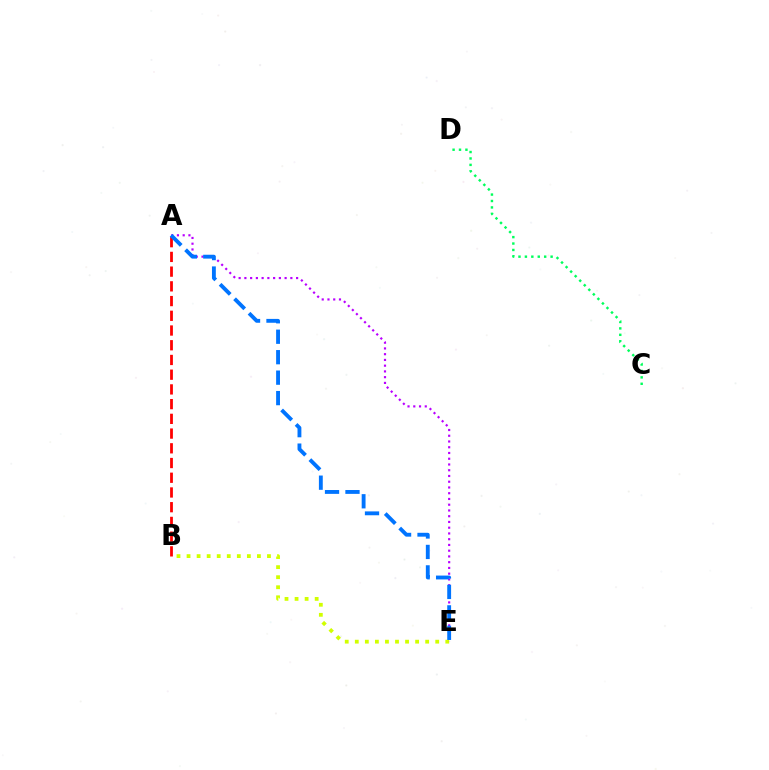{('A', 'B'): [{'color': '#ff0000', 'line_style': 'dashed', 'thickness': 2.0}], ('C', 'D'): [{'color': '#00ff5c', 'line_style': 'dotted', 'thickness': 1.75}], ('B', 'E'): [{'color': '#d1ff00', 'line_style': 'dotted', 'thickness': 2.73}], ('A', 'E'): [{'color': '#b900ff', 'line_style': 'dotted', 'thickness': 1.56}, {'color': '#0074ff', 'line_style': 'dashed', 'thickness': 2.78}]}